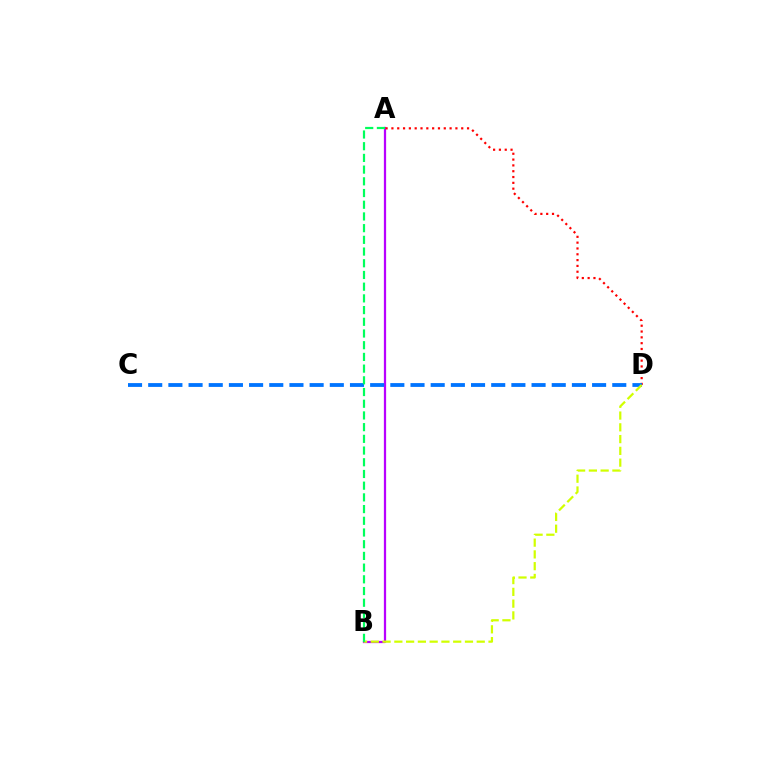{('A', 'B'): [{'color': '#b900ff', 'line_style': 'solid', 'thickness': 1.62}, {'color': '#00ff5c', 'line_style': 'dashed', 'thickness': 1.59}], ('A', 'D'): [{'color': '#ff0000', 'line_style': 'dotted', 'thickness': 1.58}], ('C', 'D'): [{'color': '#0074ff', 'line_style': 'dashed', 'thickness': 2.74}], ('B', 'D'): [{'color': '#d1ff00', 'line_style': 'dashed', 'thickness': 1.6}]}